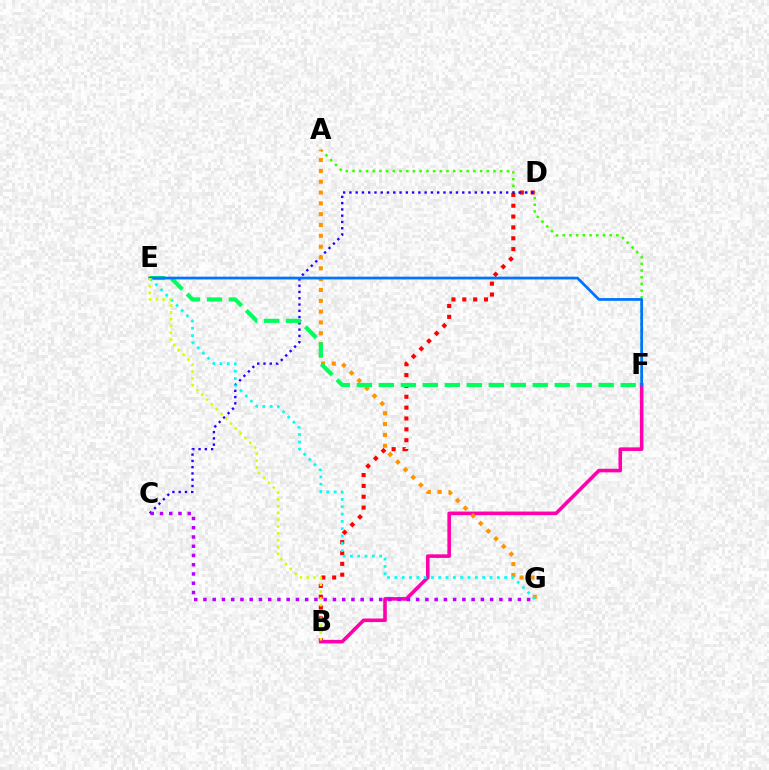{('A', 'F'): [{'color': '#3dff00', 'line_style': 'dotted', 'thickness': 1.82}], ('B', 'D'): [{'color': '#ff0000', 'line_style': 'dotted', 'thickness': 2.95}], ('B', 'F'): [{'color': '#ff00ac', 'line_style': 'solid', 'thickness': 2.59}], ('C', 'D'): [{'color': '#2500ff', 'line_style': 'dotted', 'thickness': 1.7}], ('C', 'G'): [{'color': '#b900ff', 'line_style': 'dotted', 'thickness': 2.51}], ('A', 'G'): [{'color': '#ff9400', 'line_style': 'dotted', 'thickness': 2.94}], ('E', 'F'): [{'color': '#00ff5c', 'line_style': 'dashed', 'thickness': 2.99}, {'color': '#0074ff', 'line_style': 'solid', 'thickness': 1.99}], ('E', 'G'): [{'color': '#00fff6', 'line_style': 'dotted', 'thickness': 1.99}], ('B', 'E'): [{'color': '#d1ff00', 'line_style': 'dotted', 'thickness': 1.85}]}